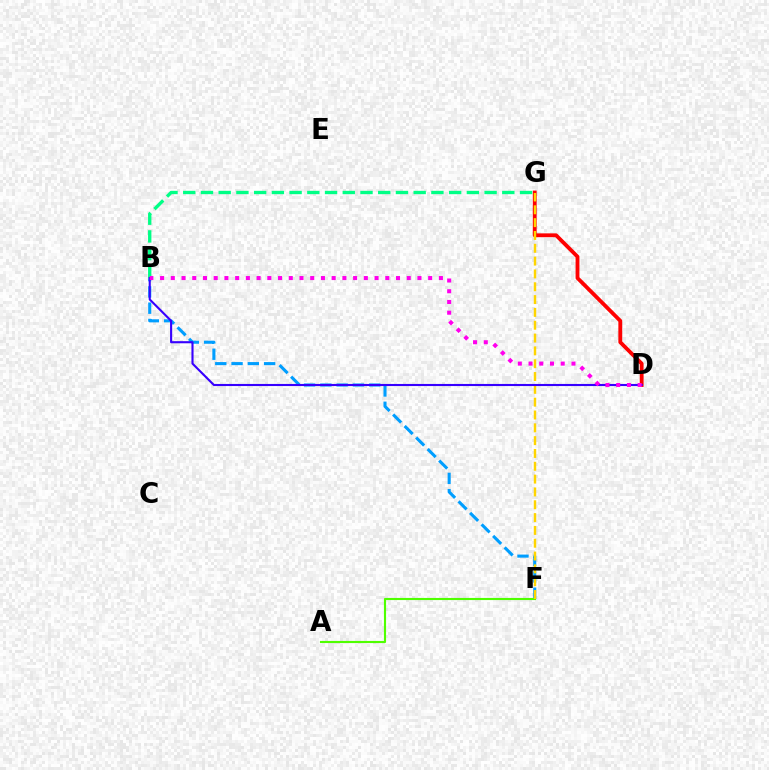{('B', 'F'): [{'color': '#009eff', 'line_style': 'dashed', 'thickness': 2.21}], ('D', 'G'): [{'color': '#ff0000', 'line_style': 'solid', 'thickness': 2.75}], ('A', 'F'): [{'color': '#4fff00', 'line_style': 'solid', 'thickness': 1.54}], ('F', 'G'): [{'color': '#ffd500', 'line_style': 'dashed', 'thickness': 1.74}], ('B', 'G'): [{'color': '#00ff86', 'line_style': 'dashed', 'thickness': 2.41}], ('B', 'D'): [{'color': '#3700ff', 'line_style': 'solid', 'thickness': 1.52}, {'color': '#ff00ed', 'line_style': 'dotted', 'thickness': 2.91}]}